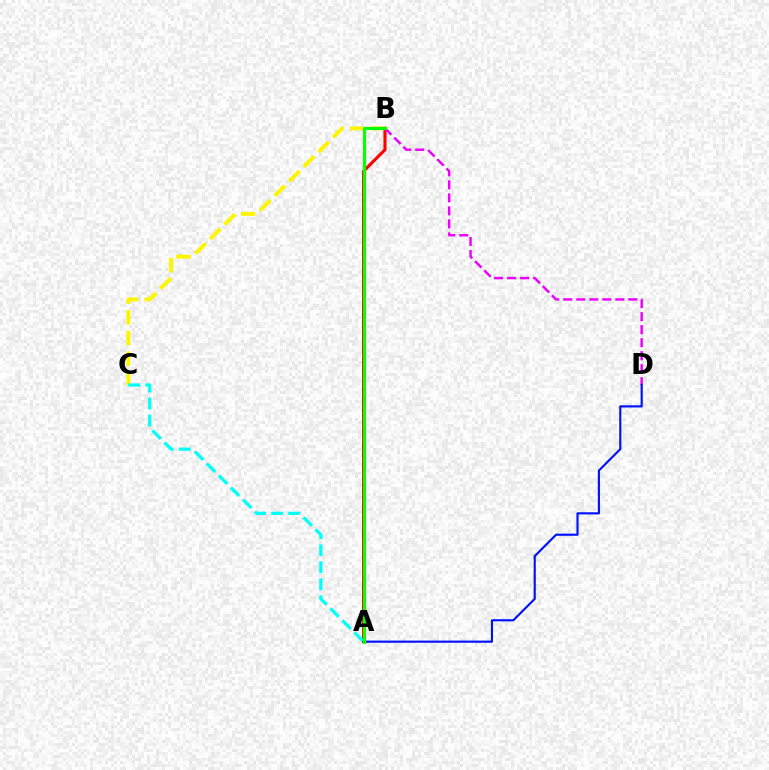{('B', 'C'): [{'color': '#fcf500', 'line_style': 'dashed', 'thickness': 2.8}], ('A', 'B'): [{'color': '#ff0000', 'line_style': 'solid', 'thickness': 2.24}, {'color': '#08ff00', 'line_style': 'solid', 'thickness': 2.23}], ('B', 'D'): [{'color': '#ee00ff', 'line_style': 'dashed', 'thickness': 1.77}], ('A', 'D'): [{'color': '#0010ff', 'line_style': 'solid', 'thickness': 1.54}], ('A', 'C'): [{'color': '#00fff6', 'line_style': 'dashed', 'thickness': 2.31}]}